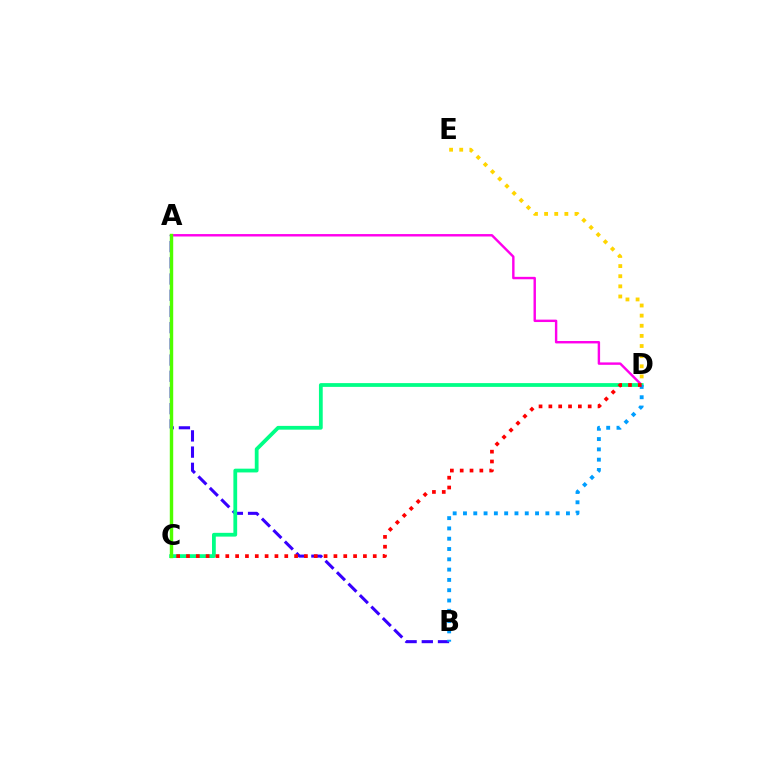{('A', 'D'): [{'color': '#ff00ed', 'line_style': 'solid', 'thickness': 1.74}], ('D', 'E'): [{'color': '#ffd500', 'line_style': 'dotted', 'thickness': 2.75}], ('A', 'B'): [{'color': '#3700ff', 'line_style': 'dashed', 'thickness': 2.2}], ('C', 'D'): [{'color': '#00ff86', 'line_style': 'solid', 'thickness': 2.72}, {'color': '#ff0000', 'line_style': 'dotted', 'thickness': 2.67}], ('A', 'C'): [{'color': '#4fff00', 'line_style': 'solid', 'thickness': 2.46}], ('B', 'D'): [{'color': '#009eff', 'line_style': 'dotted', 'thickness': 2.8}]}